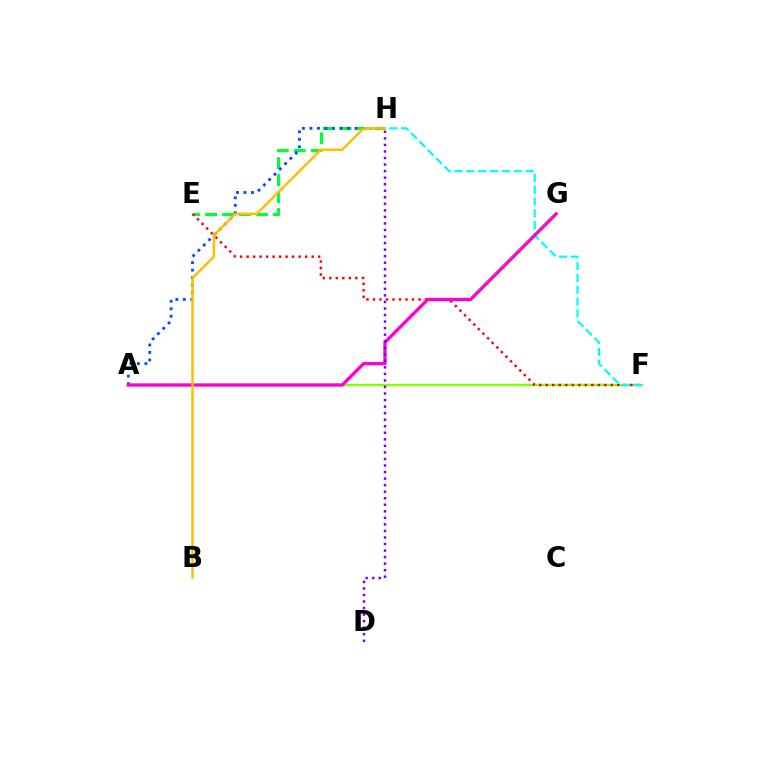{('E', 'H'): [{'color': '#00ff39', 'line_style': 'dashed', 'thickness': 2.3}], ('A', 'H'): [{'color': '#004bff', 'line_style': 'dotted', 'thickness': 2.04}], ('A', 'F'): [{'color': '#84ff00', 'line_style': 'solid', 'thickness': 1.72}], ('E', 'F'): [{'color': '#ff0000', 'line_style': 'dotted', 'thickness': 1.77}], ('F', 'H'): [{'color': '#00fff6', 'line_style': 'dashed', 'thickness': 1.61}], ('A', 'G'): [{'color': '#ff00cf', 'line_style': 'solid', 'thickness': 2.37}], ('B', 'H'): [{'color': '#ffbd00', 'line_style': 'solid', 'thickness': 1.78}], ('D', 'H'): [{'color': '#7200ff', 'line_style': 'dotted', 'thickness': 1.78}]}